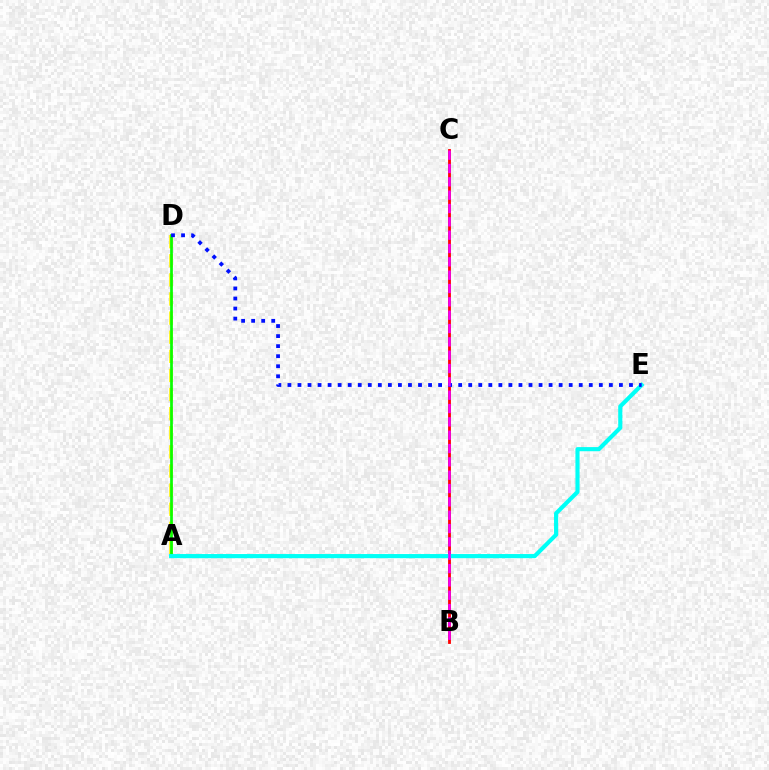{('A', 'D'): [{'color': '#fcf500', 'line_style': 'dashed', 'thickness': 2.6}, {'color': '#08ff00', 'line_style': 'solid', 'thickness': 1.95}], ('B', 'C'): [{'color': '#ff0000', 'line_style': 'solid', 'thickness': 2.03}, {'color': '#ee00ff', 'line_style': 'dashed', 'thickness': 1.81}], ('A', 'E'): [{'color': '#00fff6', 'line_style': 'solid', 'thickness': 2.97}], ('D', 'E'): [{'color': '#0010ff', 'line_style': 'dotted', 'thickness': 2.73}]}